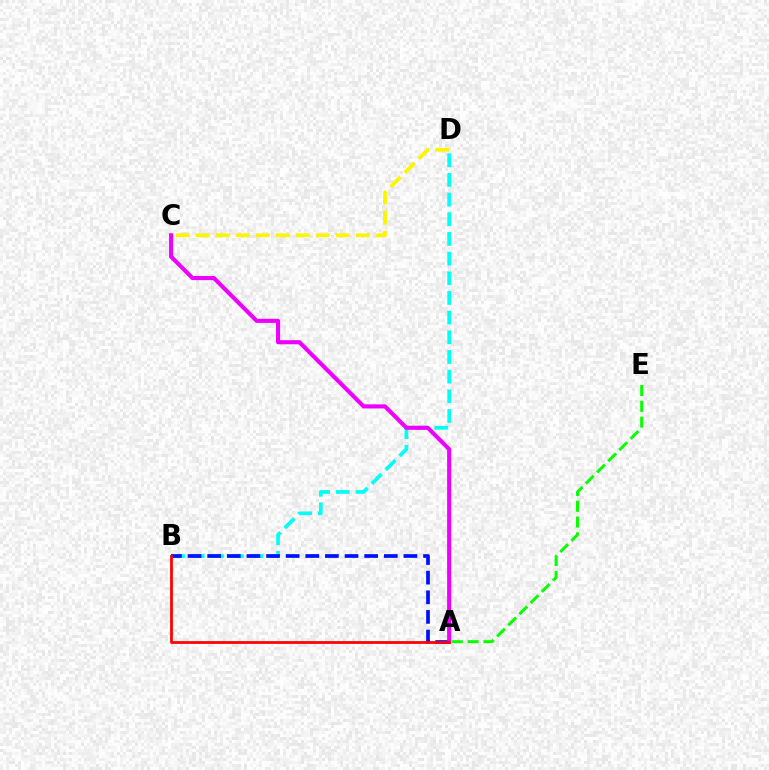{('B', 'D'): [{'color': '#00fff6', 'line_style': 'dashed', 'thickness': 2.67}], ('A', 'E'): [{'color': '#08ff00', 'line_style': 'dashed', 'thickness': 2.15}], ('A', 'B'): [{'color': '#0010ff', 'line_style': 'dashed', 'thickness': 2.67}, {'color': '#ff0000', 'line_style': 'solid', 'thickness': 1.99}], ('C', 'D'): [{'color': '#fcf500', 'line_style': 'dashed', 'thickness': 2.72}], ('A', 'C'): [{'color': '#ee00ff', 'line_style': 'solid', 'thickness': 2.95}]}